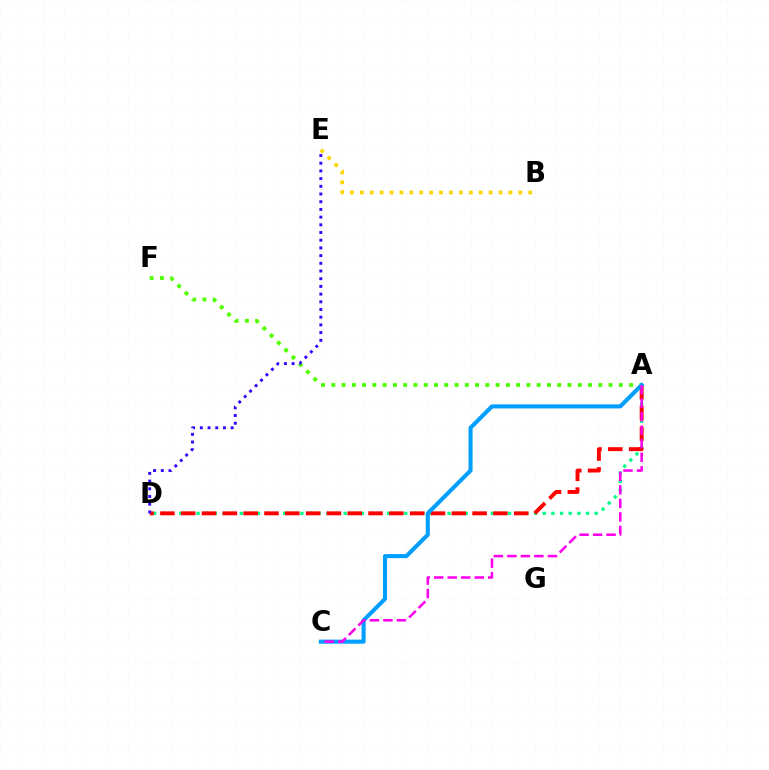{('A', 'D'): [{'color': '#00ff86', 'line_style': 'dotted', 'thickness': 2.35}, {'color': '#ff0000', 'line_style': 'dashed', 'thickness': 2.83}], ('B', 'E'): [{'color': '#ffd500', 'line_style': 'dotted', 'thickness': 2.69}], ('A', 'F'): [{'color': '#4fff00', 'line_style': 'dotted', 'thickness': 2.79}], ('A', 'C'): [{'color': '#009eff', 'line_style': 'solid', 'thickness': 2.93}, {'color': '#ff00ed', 'line_style': 'dashed', 'thickness': 1.83}], ('D', 'E'): [{'color': '#3700ff', 'line_style': 'dotted', 'thickness': 2.09}]}